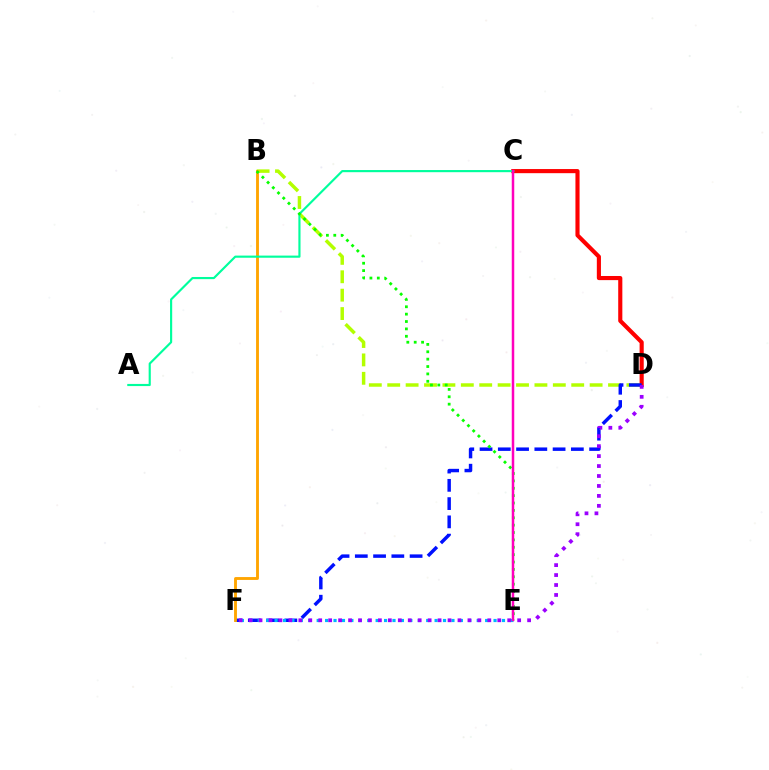{('B', 'D'): [{'color': '#b3ff00', 'line_style': 'dashed', 'thickness': 2.5}], ('C', 'D'): [{'color': '#ff0000', 'line_style': 'solid', 'thickness': 2.97}], ('D', 'F'): [{'color': '#0010ff', 'line_style': 'dashed', 'thickness': 2.48}, {'color': '#9b00ff', 'line_style': 'dotted', 'thickness': 2.7}], ('B', 'F'): [{'color': '#ffa500', 'line_style': 'solid', 'thickness': 2.06}], ('E', 'F'): [{'color': '#00b5ff', 'line_style': 'dotted', 'thickness': 2.29}], ('A', 'C'): [{'color': '#00ff9d', 'line_style': 'solid', 'thickness': 1.55}], ('B', 'E'): [{'color': '#08ff00', 'line_style': 'dotted', 'thickness': 2.0}], ('C', 'E'): [{'color': '#ff00bd', 'line_style': 'solid', 'thickness': 1.79}]}